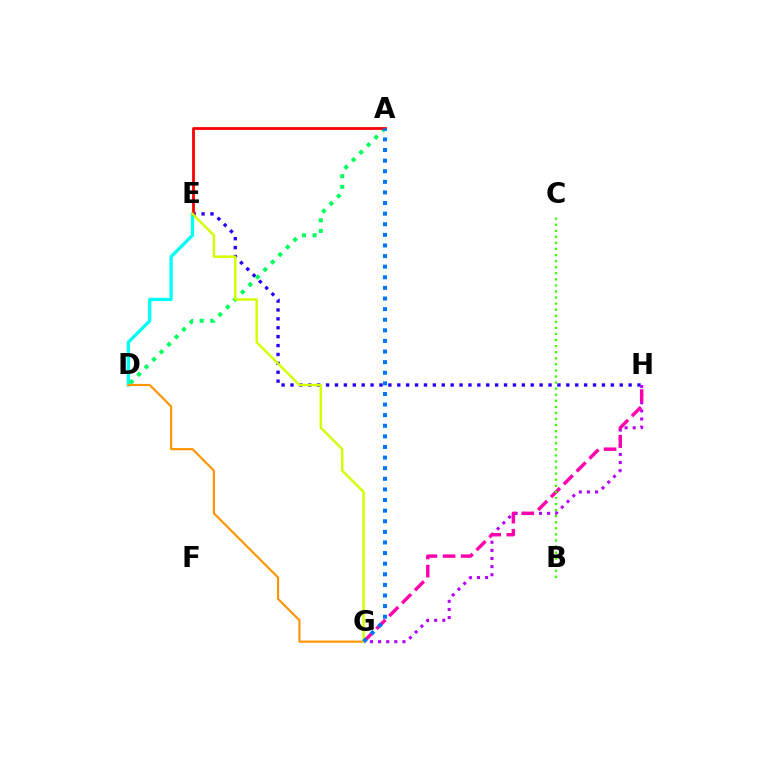{('D', 'E'): [{'color': '#00fff6', 'line_style': 'solid', 'thickness': 2.36}], ('E', 'H'): [{'color': '#2500ff', 'line_style': 'dotted', 'thickness': 2.42}], ('G', 'H'): [{'color': '#b900ff', 'line_style': 'dotted', 'thickness': 2.21}, {'color': '#ff00ac', 'line_style': 'dashed', 'thickness': 2.47}], ('A', 'D'): [{'color': '#00ff5c', 'line_style': 'dotted', 'thickness': 2.88}], ('A', 'E'): [{'color': '#ff0000', 'line_style': 'solid', 'thickness': 2.01}], ('B', 'C'): [{'color': '#3dff00', 'line_style': 'dotted', 'thickness': 1.65}], ('D', 'G'): [{'color': '#ff9400', 'line_style': 'solid', 'thickness': 1.54}], ('E', 'G'): [{'color': '#d1ff00', 'line_style': 'solid', 'thickness': 1.77}], ('A', 'G'): [{'color': '#0074ff', 'line_style': 'dotted', 'thickness': 2.88}]}